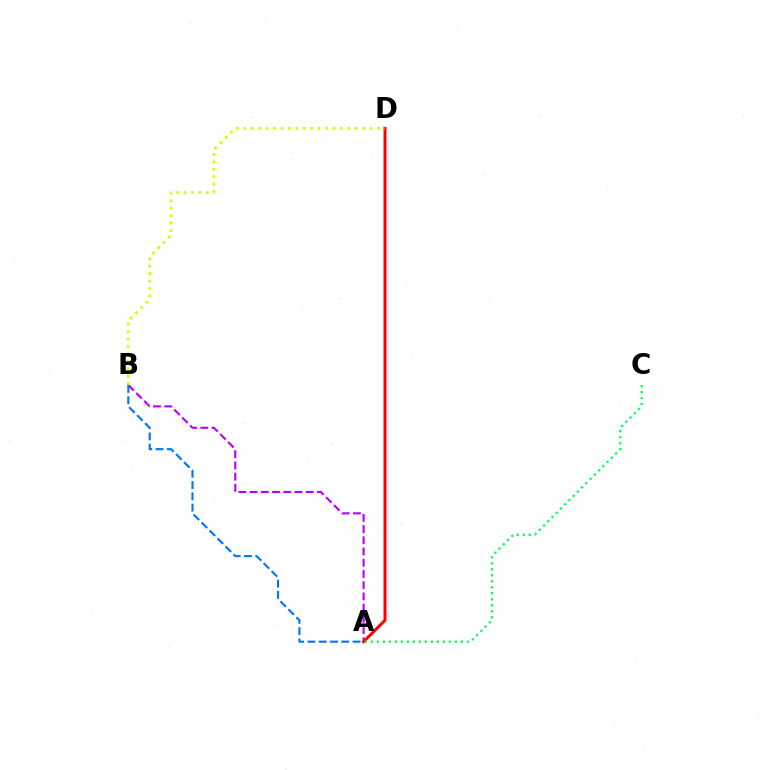{('A', 'B'): [{'color': '#b900ff', 'line_style': 'dashed', 'thickness': 1.52}, {'color': '#0074ff', 'line_style': 'dashed', 'thickness': 1.53}], ('A', 'D'): [{'color': '#ff0000', 'line_style': 'solid', 'thickness': 2.15}], ('A', 'C'): [{'color': '#00ff5c', 'line_style': 'dotted', 'thickness': 1.63}], ('B', 'D'): [{'color': '#d1ff00', 'line_style': 'dotted', 'thickness': 2.02}]}